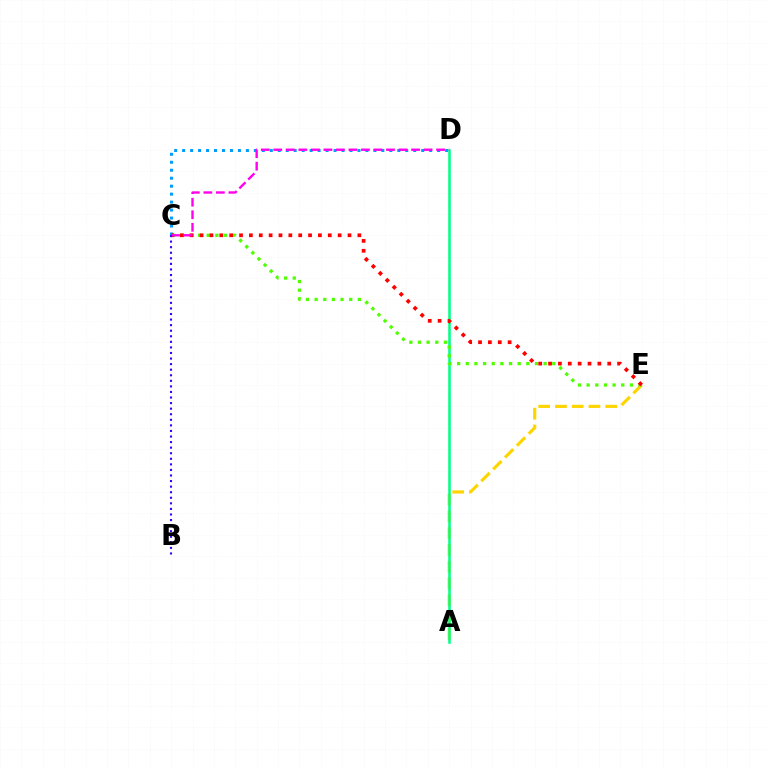{('C', 'D'): [{'color': '#009eff', 'line_style': 'dotted', 'thickness': 2.17}, {'color': '#ff00ed', 'line_style': 'dashed', 'thickness': 1.7}], ('A', 'E'): [{'color': '#ffd500', 'line_style': 'dashed', 'thickness': 2.28}], ('A', 'D'): [{'color': '#00ff86', 'line_style': 'solid', 'thickness': 1.83}], ('C', 'E'): [{'color': '#4fff00', 'line_style': 'dotted', 'thickness': 2.35}, {'color': '#ff0000', 'line_style': 'dotted', 'thickness': 2.68}], ('B', 'C'): [{'color': '#3700ff', 'line_style': 'dotted', 'thickness': 1.51}]}